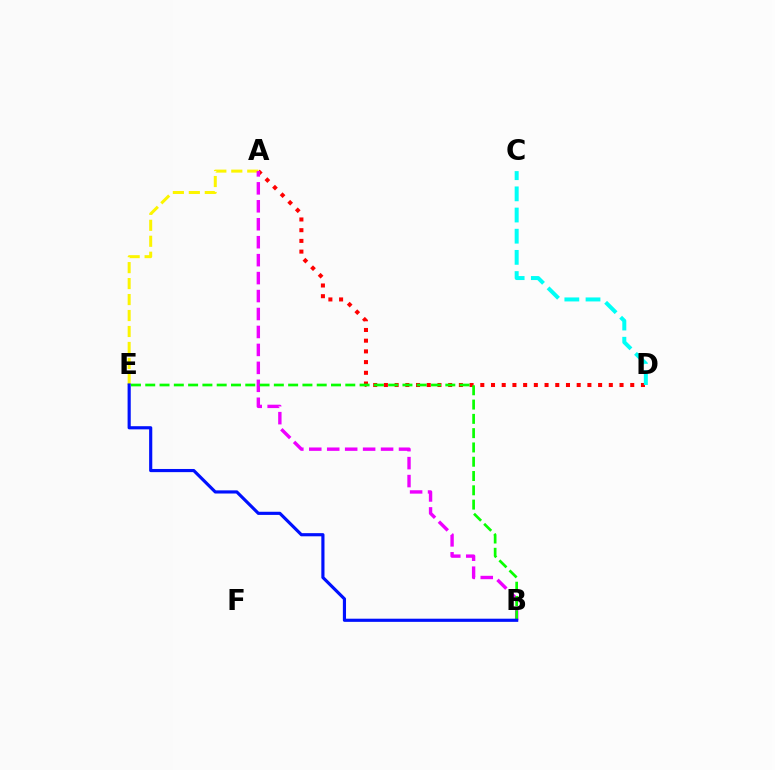{('A', 'D'): [{'color': '#ff0000', 'line_style': 'dotted', 'thickness': 2.91}], ('A', 'E'): [{'color': '#fcf500', 'line_style': 'dashed', 'thickness': 2.17}], ('C', 'D'): [{'color': '#00fff6', 'line_style': 'dashed', 'thickness': 2.88}], ('A', 'B'): [{'color': '#ee00ff', 'line_style': 'dashed', 'thickness': 2.44}], ('B', 'E'): [{'color': '#08ff00', 'line_style': 'dashed', 'thickness': 1.94}, {'color': '#0010ff', 'line_style': 'solid', 'thickness': 2.27}]}